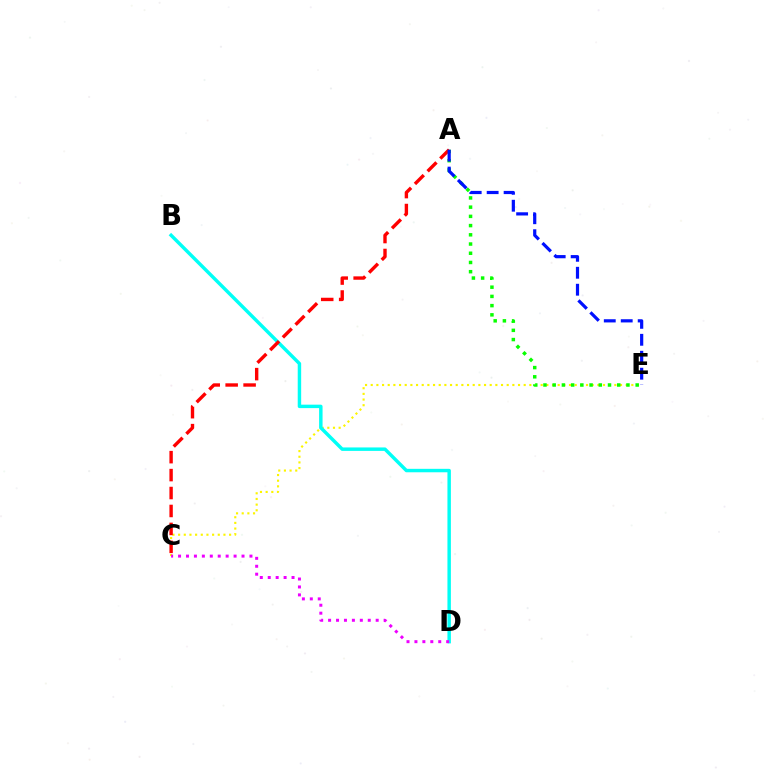{('C', 'E'): [{'color': '#fcf500', 'line_style': 'dotted', 'thickness': 1.54}], ('B', 'D'): [{'color': '#00fff6', 'line_style': 'solid', 'thickness': 2.48}], ('A', 'E'): [{'color': '#08ff00', 'line_style': 'dotted', 'thickness': 2.51}, {'color': '#0010ff', 'line_style': 'dashed', 'thickness': 2.3}], ('A', 'C'): [{'color': '#ff0000', 'line_style': 'dashed', 'thickness': 2.44}], ('C', 'D'): [{'color': '#ee00ff', 'line_style': 'dotted', 'thickness': 2.16}]}